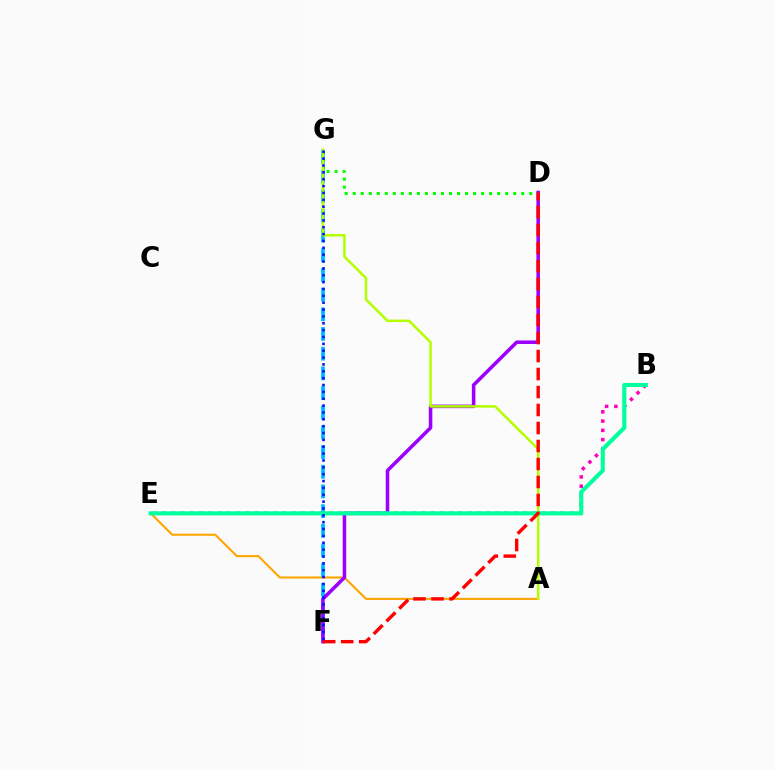{('A', 'E'): [{'color': '#ffa500', 'line_style': 'solid', 'thickness': 1.5}], ('F', 'G'): [{'color': '#00b5ff', 'line_style': 'dashed', 'thickness': 2.67}, {'color': '#0010ff', 'line_style': 'dotted', 'thickness': 1.86}], ('D', 'G'): [{'color': '#08ff00', 'line_style': 'dotted', 'thickness': 2.18}], ('D', 'F'): [{'color': '#9b00ff', 'line_style': 'solid', 'thickness': 2.55}, {'color': '#ff0000', 'line_style': 'dashed', 'thickness': 2.44}], ('A', 'G'): [{'color': '#b3ff00', 'line_style': 'solid', 'thickness': 1.82}], ('B', 'E'): [{'color': '#ff00bd', 'line_style': 'dotted', 'thickness': 2.52}, {'color': '#00ff9d', 'line_style': 'solid', 'thickness': 2.96}]}